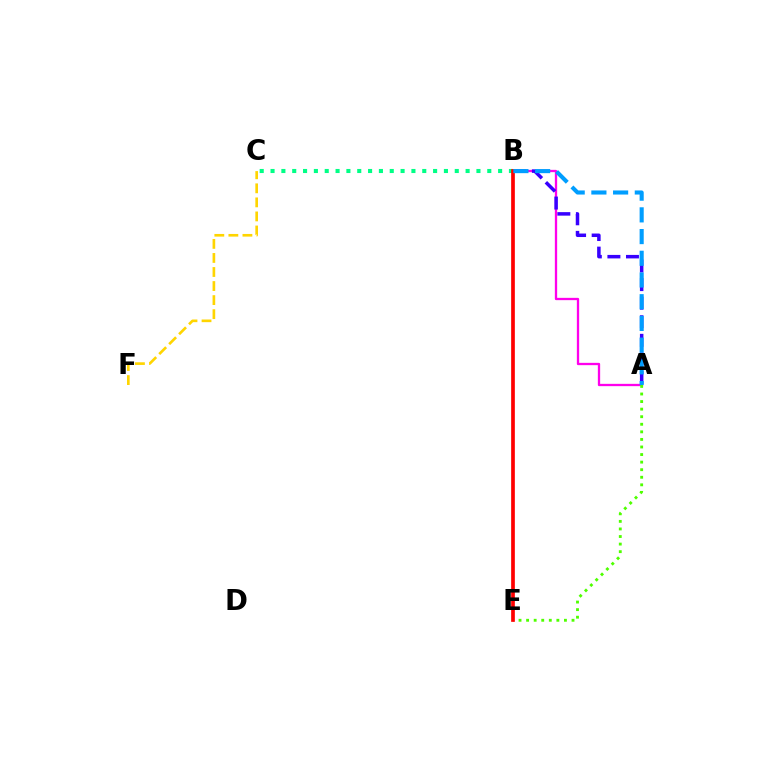{('A', 'B'): [{'color': '#ff00ed', 'line_style': 'solid', 'thickness': 1.66}, {'color': '#3700ff', 'line_style': 'dashed', 'thickness': 2.52}, {'color': '#009eff', 'line_style': 'dashed', 'thickness': 2.95}], ('B', 'C'): [{'color': '#00ff86', 'line_style': 'dotted', 'thickness': 2.94}], ('A', 'E'): [{'color': '#4fff00', 'line_style': 'dotted', 'thickness': 2.06}], ('C', 'F'): [{'color': '#ffd500', 'line_style': 'dashed', 'thickness': 1.91}], ('B', 'E'): [{'color': '#ff0000', 'line_style': 'solid', 'thickness': 2.66}]}